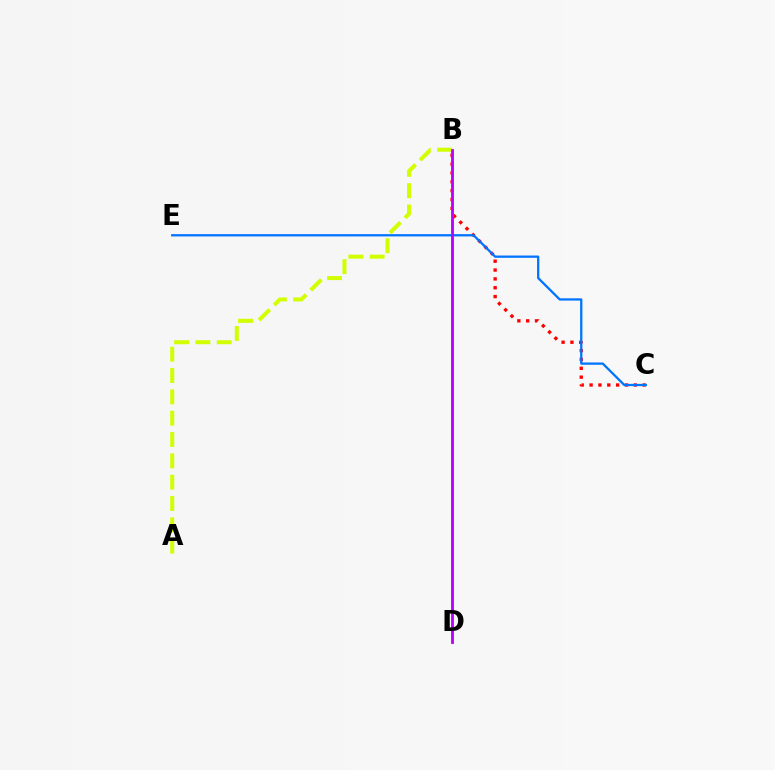{('B', 'C'): [{'color': '#ff0000', 'line_style': 'dotted', 'thickness': 2.4}], ('B', 'D'): [{'color': '#00ff5c', 'line_style': 'solid', 'thickness': 1.96}, {'color': '#b900ff', 'line_style': 'solid', 'thickness': 1.95}], ('C', 'E'): [{'color': '#0074ff', 'line_style': 'solid', 'thickness': 1.64}], ('A', 'B'): [{'color': '#d1ff00', 'line_style': 'dashed', 'thickness': 2.9}]}